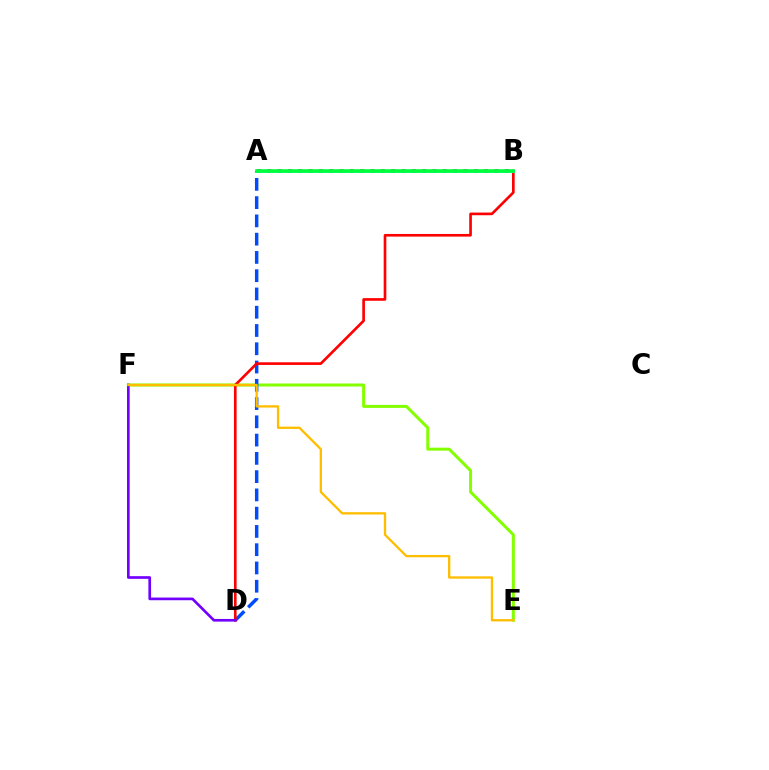{('E', 'F'): [{'color': '#84ff00', 'line_style': 'solid', 'thickness': 2.17}, {'color': '#ffbd00', 'line_style': 'solid', 'thickness': 1.67}], ('A', 'D'): [{'color': '#004bff', 'line_style': 'dashed', 'thickness': 2.48}], ('B', 'D'): [{'color': '#ff0000', 'line_style': 'solid', 'thickness': 1.91}], ('D', 'F'): [{'color': '#7200ff', 'line_style': 'solid', 'thickness': 1.93}], ('A', 'B'): [{'color': '#ff00cf', 'line_style': 'dotted', 'thickness': 2.81}, {'color': '#00fff6', 'line_style': 'solid', 'thickness': 1.87}, {'color': '#00ff39', 'line_style': 'solid', 'thickness': 2.61}]}